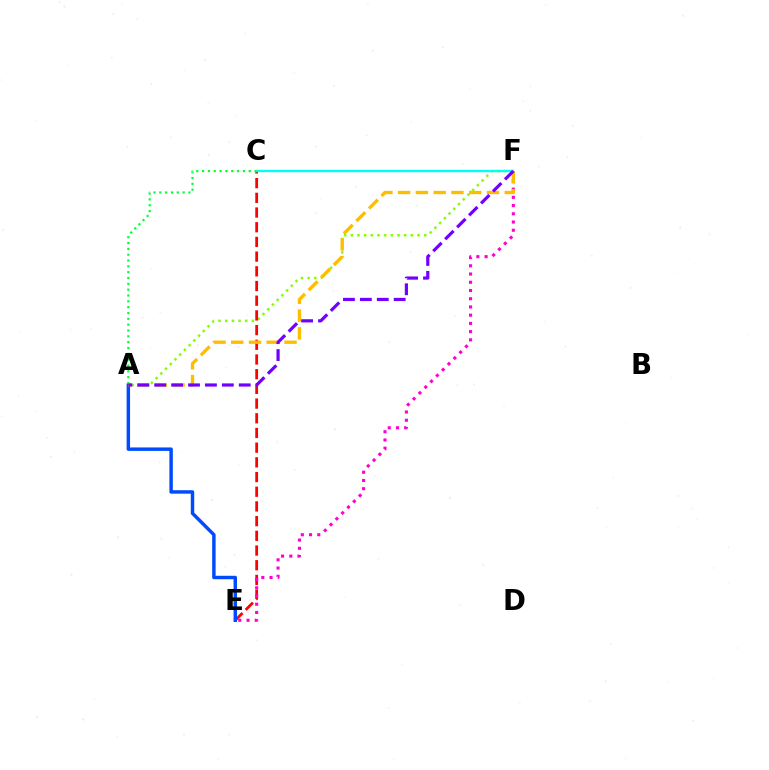{('A', 'F'): [{'color': '#84ff00', 'line_style': 'dotted', 'thickness': 1.81}, {'color': '#ffbd00', 'line_style': 'dashed', 'thickness': 2.41}, {'color': '#7200ff', 'line_style': 'dashed', 'thickness': 2.3}], ('C', 'E'): [{'color': '#ff0000', 'line_style': 'dashed', 'thickness': 2.0}], ('C', 'F'): [{'color': '#00fff6', 'line_style': 'solid', 'thickness': 1.67}], ('A', 'E'): [{'color': '#004bff', 'line_style': 'solid', 'thickness': 2.48}], ('E', 'F'): [{'color': '#ff00cf', 'line_style': 'dotted', 'thickness': 2.24}], ('A', 'C'): [{'color': '#00ff39', 'line_style': 'dotted', 'thickness': 1.58}]}